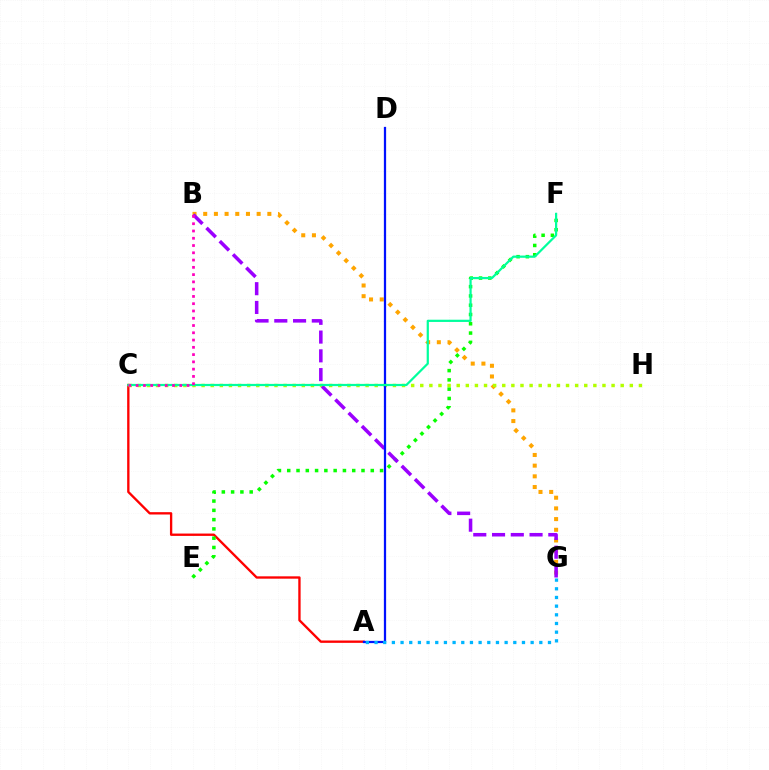{('A', 'C'): [{'color': '#ff0000', 'line_style': 'solid', 'thickness': 1.69}], ('B', 'G'): [{'color': '#ffa500', 'line_style': 'dotted', 'thickness': 2.9}, {'color': '#9b00ff', 'line_style': 'dashed', 'thickness': 2.55}], ('C', 'H'): [{'color': '#b3ff00', 'line_style': 'dotted', 'thickness': 2.48}], ('E', 'F'): [{'color': '#08ff00', 'line_style': 'dotted', 'thickness': 2.52}], ('A', 'D'): [{'color': '#0010ff', 'line_style': 'solid', 'thickness': 1.62}], ('C', 'F'): [{'color': '#00ff9d', 'line_style': 'solid', 'thickness': 1.6}], ('B', 'C'): [{'color': '#ff00bd', 'line_style': 'dotted', 'thickness': 1.98}], ('A', 'G'): [{'color': '#00b5ff', 'line_style': 'dotted', 'thickness': 2.36}]}